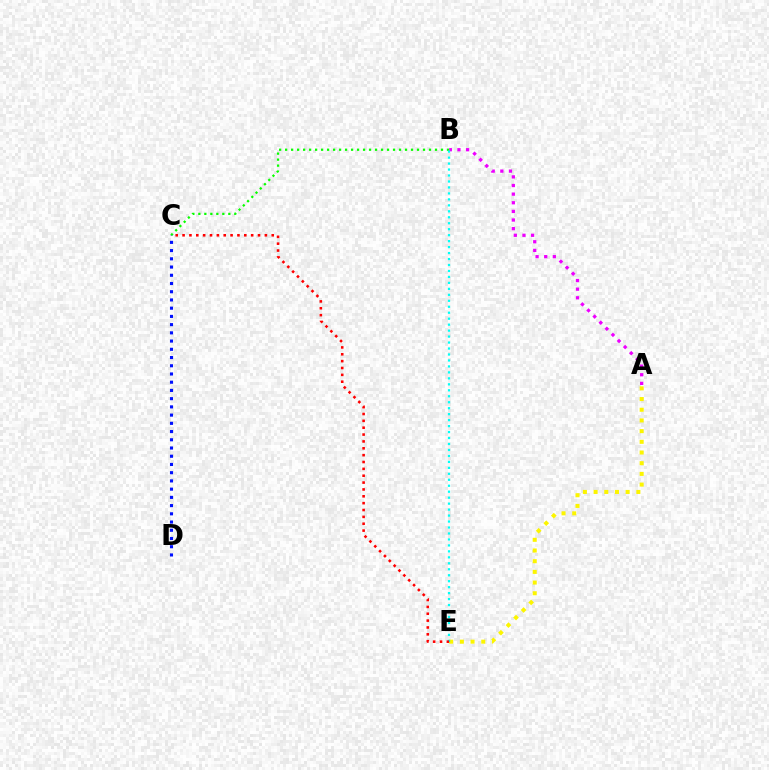{('A', 'E'): [{'color': '#fcf500', 'line_style': 'dotted', 'thickness': 2.9}], ('A', 'B'): [{'color': '#ee00ff', 'line_style': 'dotted', 'thickness': 2.34}], ('B', 'C'): [{'color': '#08ff00', 'line_style': 'dotted', 'thickness': 1.63}], ('C', 'D'): [{'color': '#0010ff', 'line_style': 'dotted', 'thickness': 2.23}], ('B', 'E'): [{'color': '#00fff6', 'line_style': 'dotted', 'thickness': 1.62}], ('C', 'E'): [{'color': '#ff0000', 'line_style': 'dotted', 'thickness': 1.86}]}